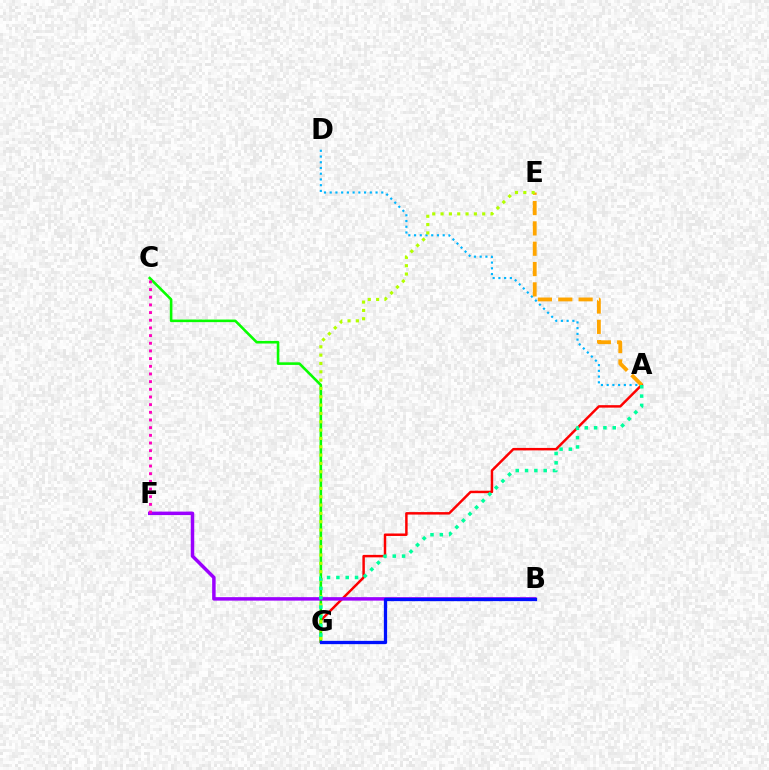{('A', 'G'): [{'color': '#ff0000', 'line_style': 'solid', 'thickness': 1.78}, {'color': '#00ff9d', 'line_style': 'dotted', 'thickness': 2.53}], ('C', 'G'): [{'color': '#08ff00', 'line_style': 'solid', 'thickness': 1.87}], ('A', 'D'): [{'color': '#00b5ff', 'line_style': 'dotted', 'thickness': 1.56}], ('A', 'E'): [{'color': '#ffa500', 'line_style': 'dashed', 'thickness': 2.76}], ('E', 'G'): [{'color': '#b3ff00', 'line_style': 'dotted', 'thickness': 2.26}], ('B', 'F'): [{'color': '#9b00ff', 'line_style': 'solid', 'thickness': 2.5}], ('C', 'F'): [{'color': '#ff00bd', 'line_style': 'dotted', 'thickness': 2.08}], ('B', 'G'): [{'color': '#0010ff', 'line_style': 'solid', 'thickness': 2.37}]}